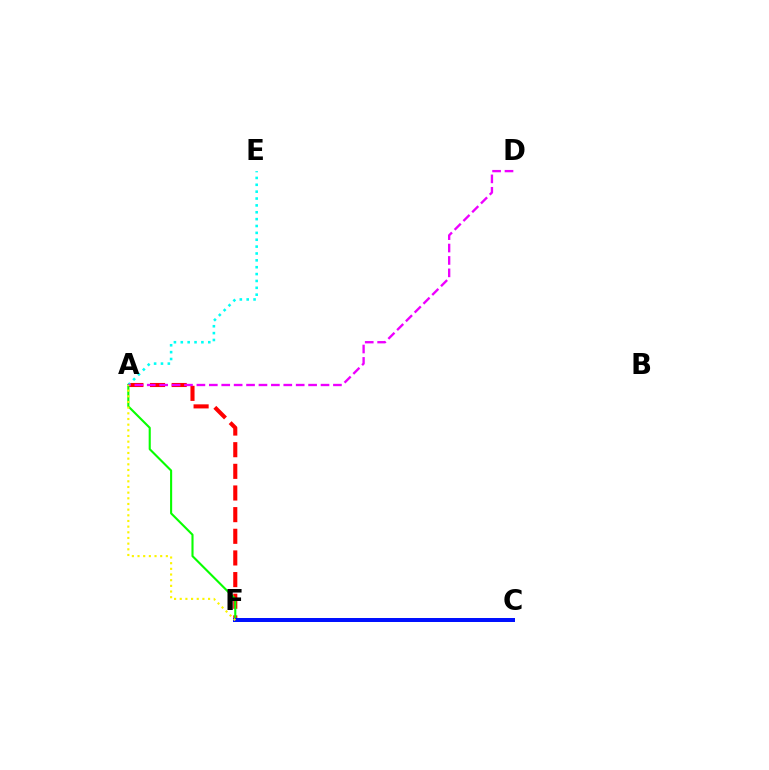{('A', 'F'): [{'color': '#ff0000', 'line_style': 'dashed', 'thickness': 2.94}, {'color': '#08ff00', 'line_style': 'solid', 'thickness': 1.52}, {'color': '#fcf500', 'line_style': 'dotted', 'thickness': 1.54}], ('A', 'E'): [{'color': '#00fff6', 'line_style': 'dotted', 'thickness': 1.87}], ('A', 'D'): [{'color': '#ee00ff', 'line_style': 'dashed', 'thickness': 1.69}], ('C', 'F'): [{'color': '#0010ff', 'line_style': 'solid', 'thickness': 2.87}]}